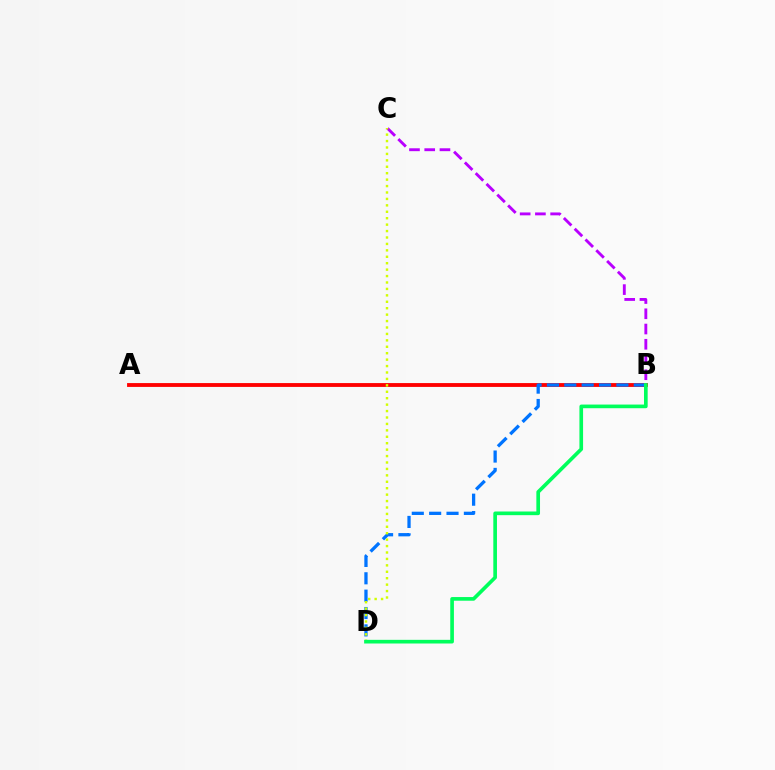{('B', 'C'): [{'color': '#b900ff', 'line_style': 'dashed', 'thickness': 2.07}], ('A', 'B'): [{'color': '#ff0000', 'line_style': 'solid', 'thickness': 2.77}], ('B', 'D'): [{'color': '#0074ff', 'line_style': 'dashed', 'thickness': 2.36}, {'color': '#00ff5c', 'line_style': 'solid', 'thickness': 2.63}], ('C', 'D'): [{'color': '#d1ff00', 'line_style': 'dotted', 'thickness': 1.75}]}